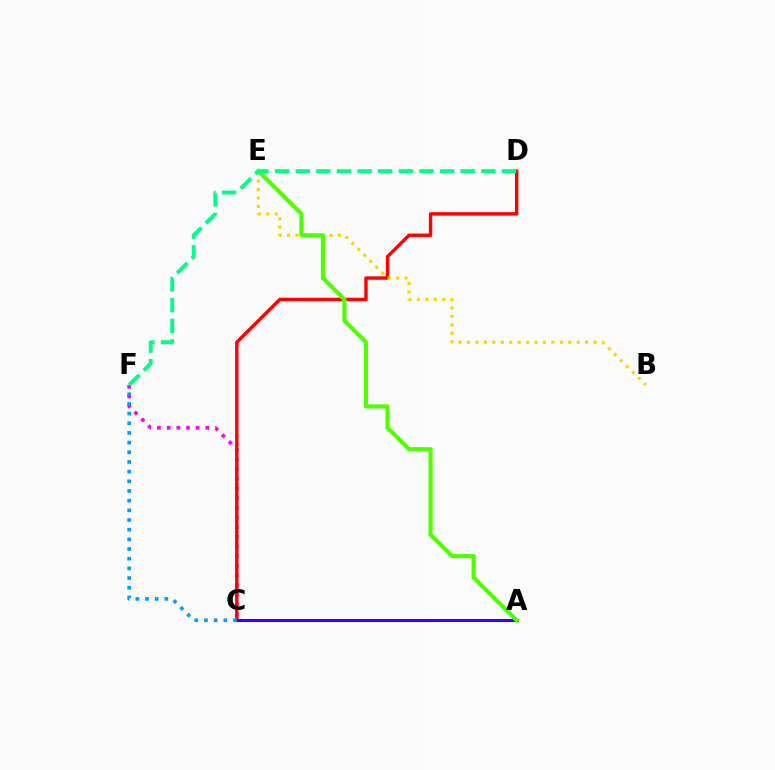{('C', 'F'): [{'color': '#ff00ed', 'line_style': 'dotted', 'thickness': 2.63}, {'color': '#009eff', 'line_style': 'dotted', 'thickness': 2.63}], ('C', 'D'): [{'color': '#ff0000', 'line_style': 'solid', 'thickness': 2.46}], ('A', 'C'): [{'color': '#3700ff', 'line_style': 'solid', 'thickness': 2.22}], ('B', 'E'): [{'color': '#ffd500', 'line_style': 'dotted', 'thickness': 2.29}], ('A', 'E'): [{'color': '#4fff00', 'line_style': 'solid', 'thickness': 2.96}], ('D', 'F'): [{'color': '#00ff86', 'line_style': 'dashed', 'thickness': 2.8}]}